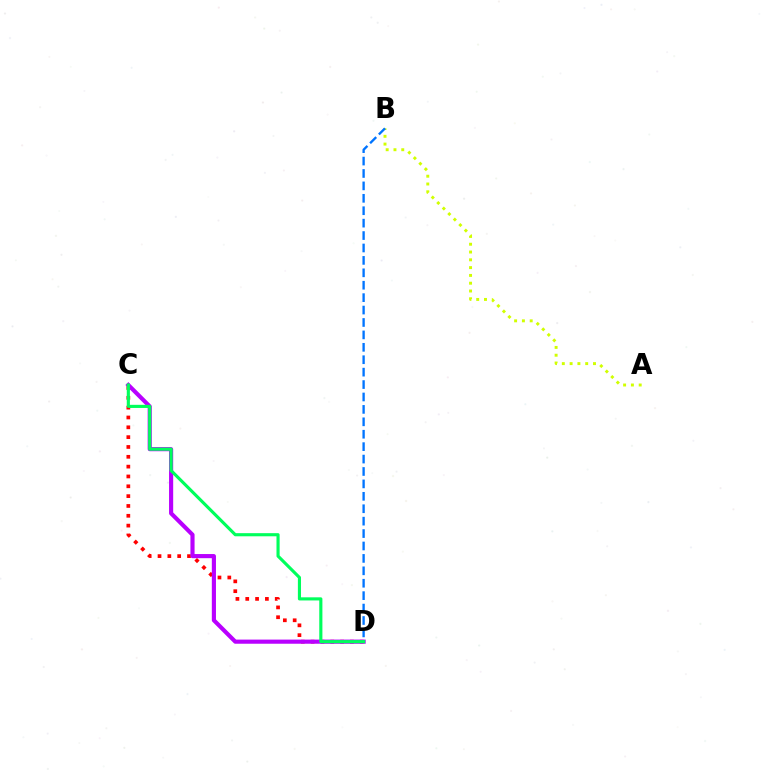{('C', 'D'): [{'color': '#ff0000', 'line_style': 'dotted', 'thickness': 2.67}, {'color': '#b900ff', 'line_style': 'solid', 'thickness': 2.98}, {'color': '#00ff5c', 'line_style': 'solid', 'thickness': 2.26}], ('A', 'B'): [{'color': '#d1ff00', 'line_style': 'dotted', 'thickness': 2.12}], ('B', 'D'): [{'color': '#0074ff', 'line_style': 'dashed', 'thickness': 1.69}]}